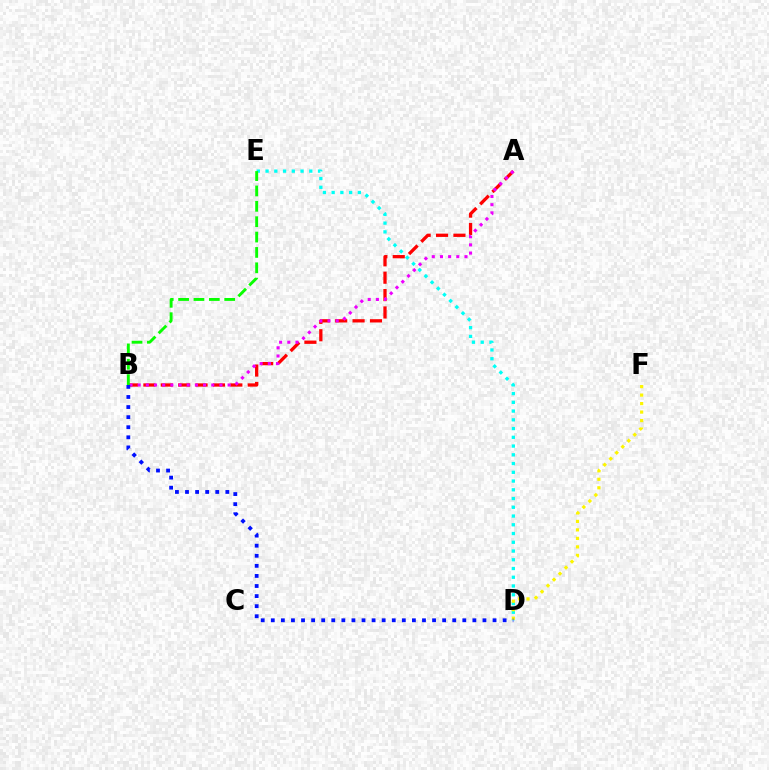{('A', 'B'): [{'color': '#ff0000', 'line_style': 'dashed', 'thickness': 2.36}, {'color': '#ee00ff', 'line_style': 'dotted', 'thickness': 2.22}], ('D', 'E'): [{'color': '#00fff6', 'line_style': 'dotted', 'thickness': 2.38}], ('D', 'F'): [{'color': '#fcf500', 'line_style': 'dotted', 'thickness': 2.31}], ('B', 'D'): [{'color': '#0010ff', 'line_style': 'dotted', 'thickness': 2.74}], ('B', 'E'): [{'color': '#08ff00', 'line_style': 'dashed', 'thickness': 2.09}]}